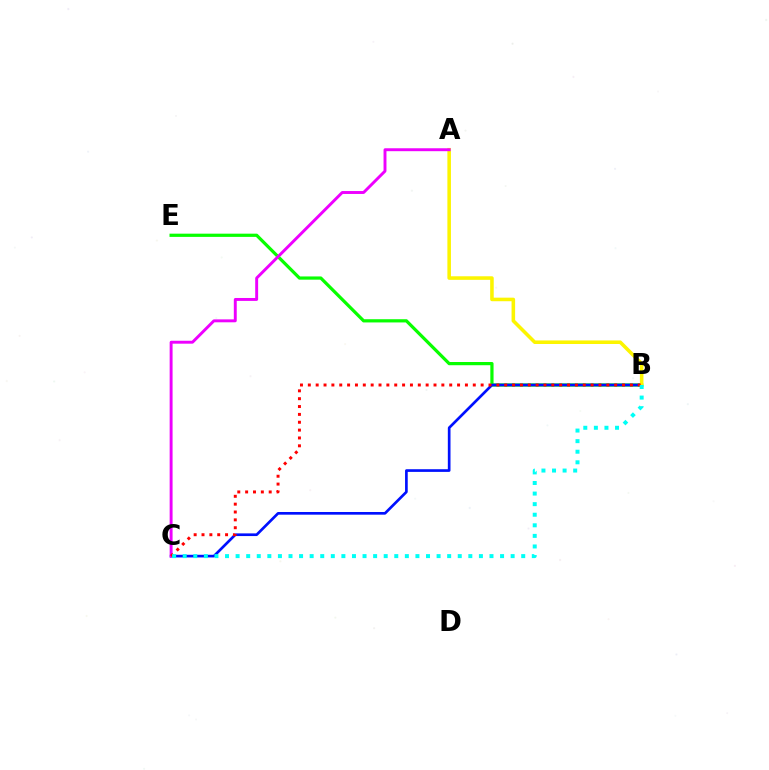{('B', 'E'): [{'color': '#08ff00', 'line_style': 'solid', 'thickness': 2.32}], ('B', 'C'): [{'color': '#0010ff', 'line_style': 'solid', 'thickness': 1.93}, {'color': '#ff0000', 'line_style': 'dotted', 'thickness': 2.13}, {'color': '#00fff6', 'line_style': 'dotted', 'thickness': 2.87}], ('A', 'B'): [{'color': '#fcf500', 'line_style': 'solid', 'thickness': 2.56}], ('A', 'C'): [{'color': '#ee00ff', 'line_style': 'solid', 'thickness': 2.1}]}